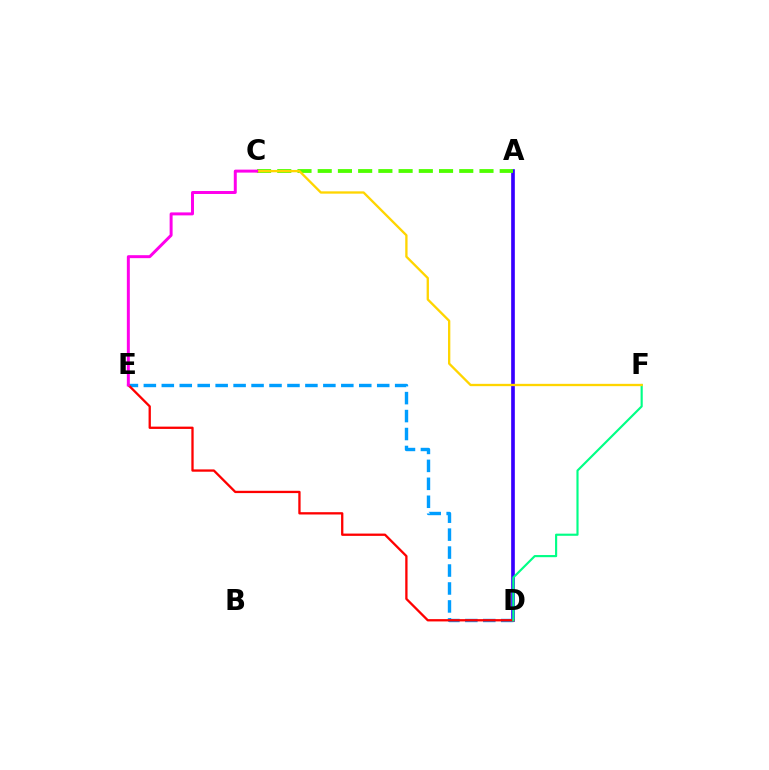{('A', 'D'): [{'color': '#3700ff', 'line_style': 'solid', 'thickness': 2.64}], ('A', 'C'): [{'color': '#4fff00', 'line_style': 'dashed', 'thickness': 2.75}], ('D', 'E'): [{'color': '#009eff', 'line_style': 'dashed', 'thickness': 2.44}, {'color': '#ff0000', 'line_style': 'solid', 'thickness': 1.66}], ('D', 'F'): [{'color': '#00ff86', 'line_style': 'solid', 'thickness': 1.55}], ('C', 'F'): [{'color': '#ffd500', 'line_style': 'solid', 'thickness': 1.67}], ('C', 'E'): [{'color': '#ff00ed', 'line_style': 'solid', 'thickness': 2.14}]}